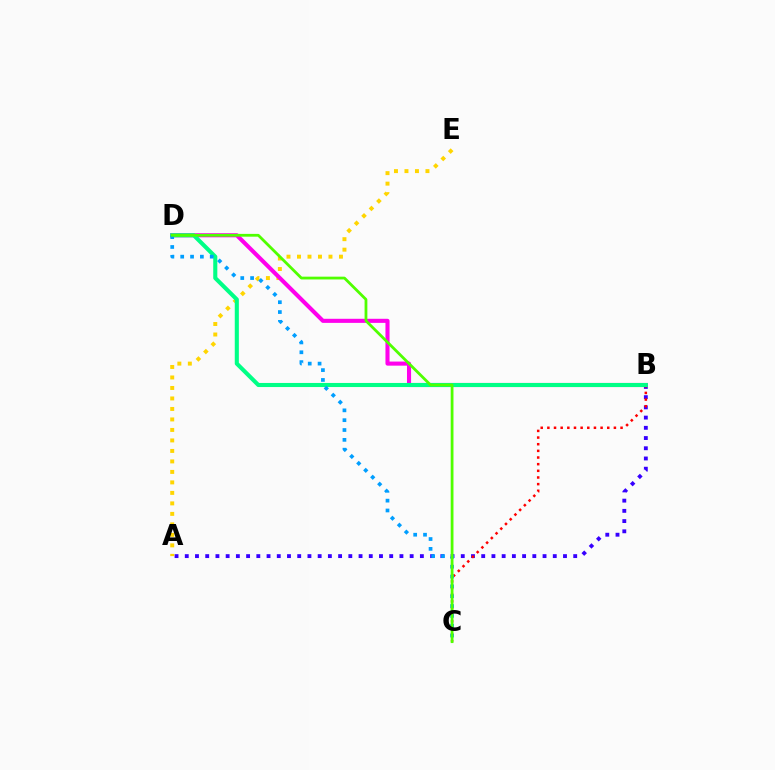{('A', 'B'): [{'color': '#3700ff', 'line_style': 'dotted', 'thickness': 2.78}], ('A', 'E'): [{'color': '#ffd500', 'line_style': 'dotted', 'thickness': 2.85}], ('B', 'D'): [{'color': '#ff00ed', 'line_style': 'solid', 'thickness': 2.94}, {'color': '#00ff86', 'line_style': 'solid', 'thickness': 2.94}], ('B', 'C'): [{'color': '#ff0000', 'line_style': 'dotted', 'thickness': 1.81}], ('C', 'D'): [{'color': '#009eff', 'line_style': 'dotted', 'thickness': 2.67}, {'color': '#4fff00', 'line_style': 'solid', 'thickness': 2.0}]}